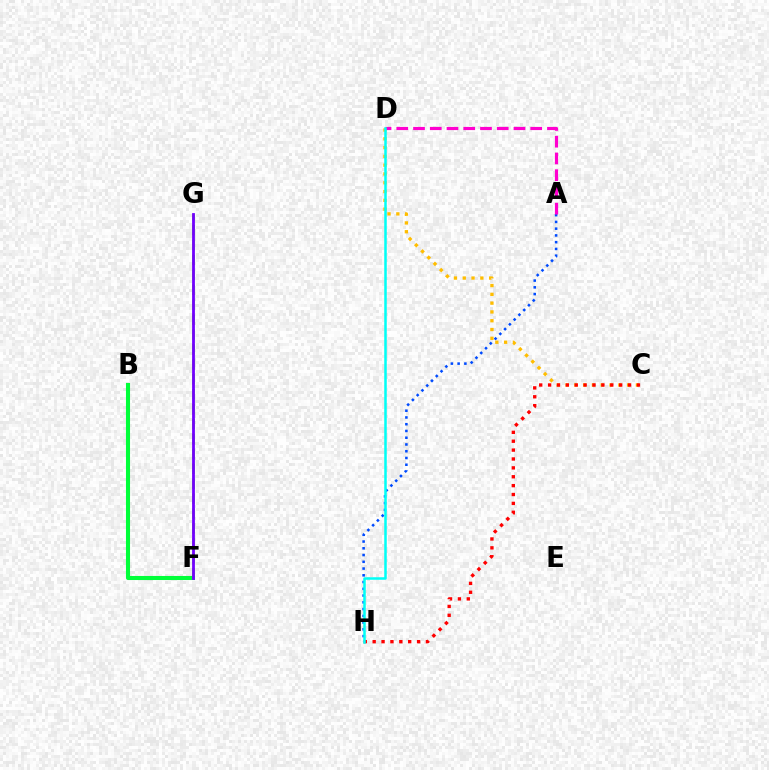{('A', 'H'): [{'color': '#004bff', 'line_style': 'dotted', 'thickness': 1.83}], ('F', 'G'): [{'color': '#84ff00', 'line_style': 'dashed', 'thickness': 2.03}, {'color': '#7200ff', 'line_style': 'solid', 'thickness': 2.01}], ('C', 'D'): [{'color': '#ffbd00', 'line_style': 'dotted', 'thickness': 2.39}], ('B', 'F'): [{'color': '#00ff39', 'line_style': 'solid', 'thickness': 2.93}], ('C', 'H'): [{'color': '#ff0000', 'line_style': 'dotted', 'thickness': 2.41}], ('A', 'D'): [{'color': '#ff00cf', 'line_style': 'dashed', 'thickness': 2.27}], ('D', 'H'): [{'color': '#00fff6', 'line_style': 'solid', 'thickness': 1.81}]}